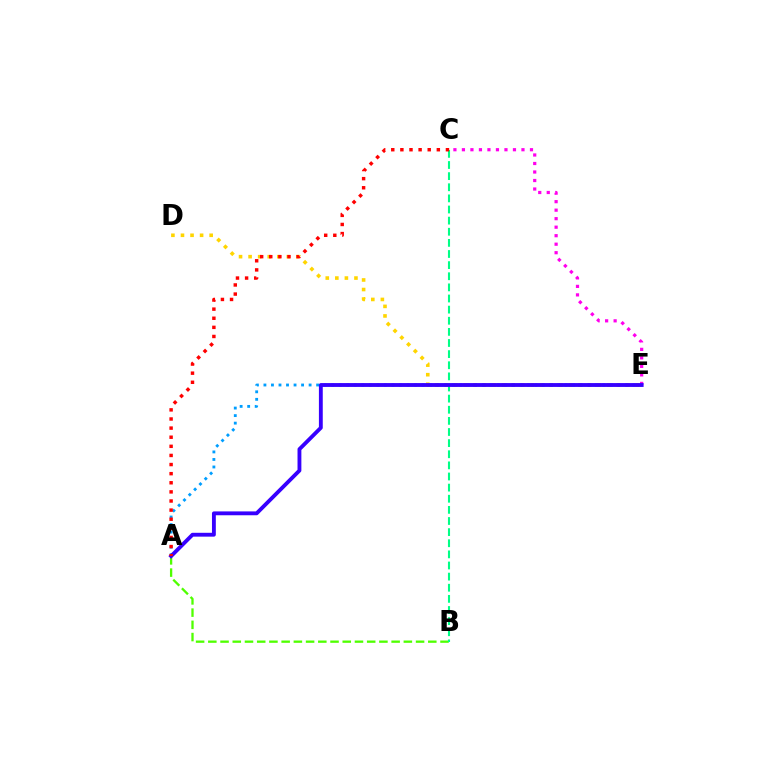{('D', 'E'): [{'color': '#ffd500', 'line_style': 'dotted', 'thickness': 2.6}], ('C', 'E'): [{'color': '#ff00ed', 'line_style': 'dotted', 'thickness': 2.31}], ('A', 'B'): [{'color': '#4fff00', 'line_style': 'dashed', 'thickness': 1.66}], ('B', 'C'): [{'color': '#00ff86', 'line_style': 'dashed', 'thickness': 1.51}], ('A', 'E'): [{'color': '#009eff', 'line_style': 'dotted', 'thickness': 2.05}, {'color': '#3700ff', 'line_style': 'solid', 'thickness': 2.77}], ('A', 'C'): [{'color': '#ff0000', 'line_style': 'dotted', 'thickness': 2.48}]}